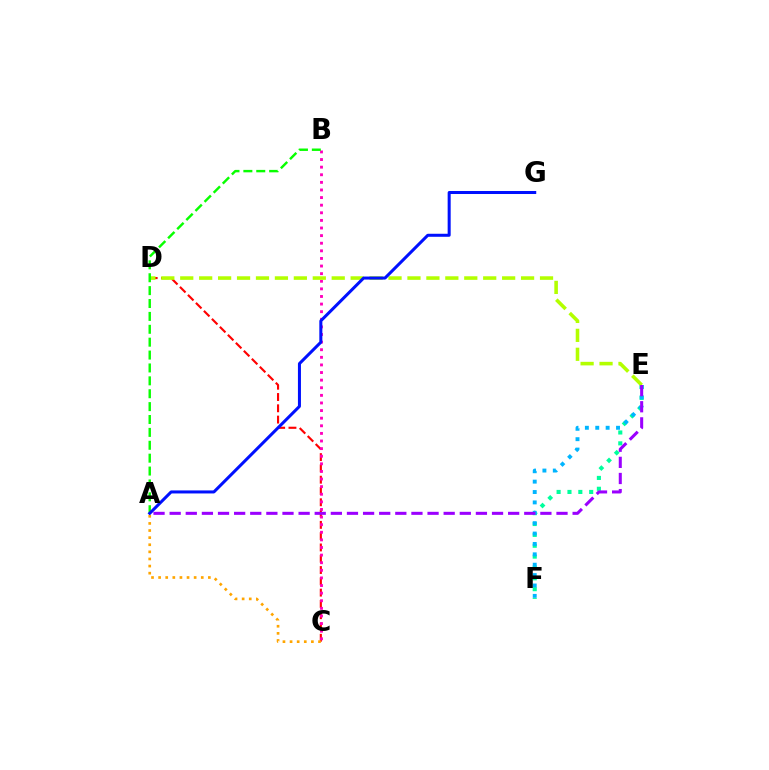{('C', 'D'): [{'color': '#ff0000', 'line_style': 'dashed', 'thickness': 1.53}], ('E', 'F'): [{'color': '#00ff9d', 'line_style': 'dotted', 'thickness': 2.95}, {'color': '#00b5ff', 'line_style': 'dotted', 'thickness': 2.82}], ('B', 'C'): [{'color': '#ff00bd', 'line_style': 'dotted', 'thickness': 2.07}], ('D', 'E'): [{'color': '#b3ff00', 'line_style': 'dashed', 'thickness': 2.57}], ('A', 'B'): [{'color': '#08ff00', 'line_style': 'dashed', 'thickness': 1.75}], ('A', 'G'): [{'color': '#0010ff', 'line_style': 'solid', 'thickness': 2.18}], ('A', 'C'): [{'color': '#ffa500', 'line_style': 'dotted', 'thickness': 1.93}], ('A', 'E'): [{'color': '#9b00ff', 'line_style': 'dashed', 'thickness': 2.19}]}